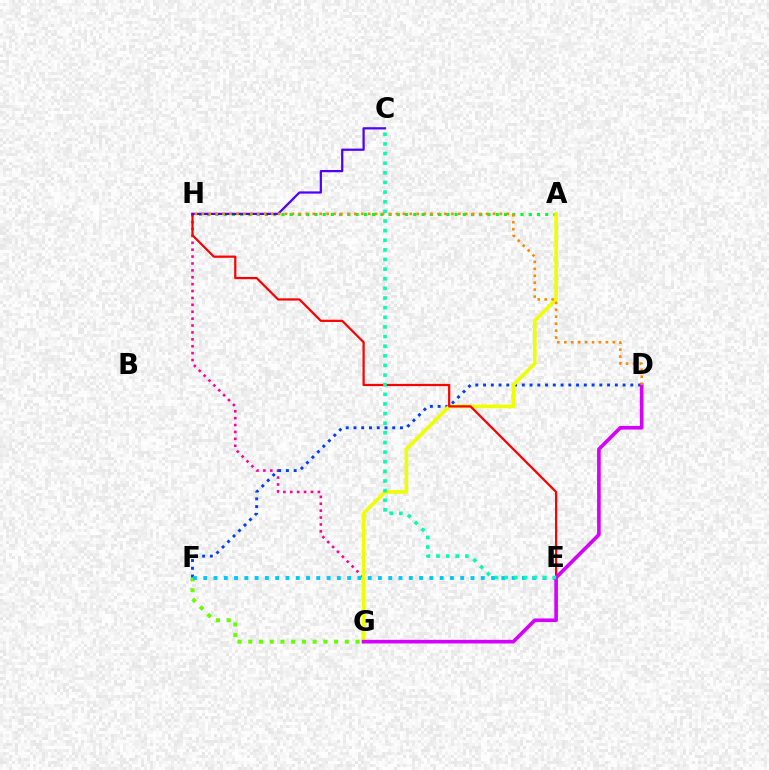{('G', 'H'): [{'color': '#ff00a0', 'line_style': 'dotted', 'thickness': 1.87}], ('F', 'G'): [{'color': '#66ff00', 'line_style': 'dotted', 'thickness': 2.92}], ('A', 'H'): [{'color': '#00ff27', 'line_style': 'dotted', 'thickness': 2.24}], ('D', 'F'): [{'color': '#003fff', 'line_style': 'dotted', 'thickness': 2.11}], ('A', 'G'): [{'color': '#eeff00', 'line_style': 'solid', 'thickness': 2.6}], ('E', 'F'): [{'color': '#00c7ff', 'line_style': 'dotted', 'thickness': 2.79}], ('E', 'H'): [{'color': '#ff0000', 'line_style': 'solid', 'thickness': 1.6}], ('C', 'H'): [{'color': '#4f00ff', 'line_style': 'solid', 'thickness': 1.61}], ('D', 'G'): [{'color': '#d600ff', 'line_style': 'solid', 'thickness': 2.62}], ('D', 'H'): [{'color': '#ff8800', 'line_style': 'dotted', 'thickness': 1.88}], ('C', 'E'): [{'color': '#00ffaf', 'line_style': 'dotted', 'thickness': 2.62}]}